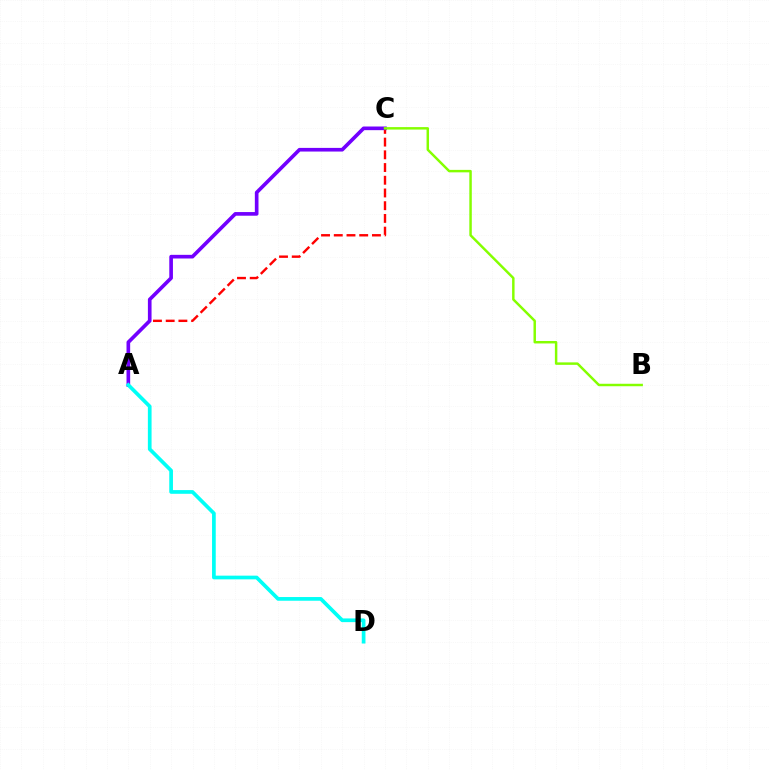{('A', 'C'): [{'color': '#ff0000', 'line_style': 'dashed', 'thickness': 1.73}, {'color': '#7200ff', 'line_style': 'solid', 'thickness': 2.63}], ('B', 'C'): [{'color': '#84ff00', 'line_style': 'solid', 'thickness': 1.77}], ('A', 'D'): [{'color': '#00fff6', 'line_style': 'solid', 'thickness': 2.66}]}